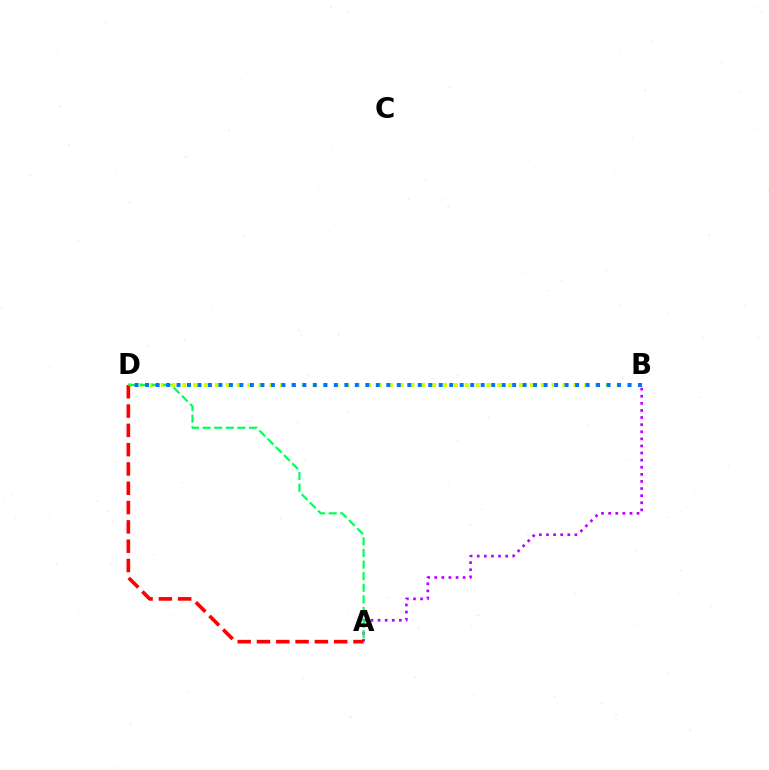{('A', 'B'): [{'color': '#b900ff', 'line_style': 'dotted', 'thickness': 1.93}], ('B', 'D'): [{'color': '#d1ff00', 'line_style': 'dotted', 'thickness': 2.95}, {'color': '#0074ff', 'line_style': 'dotted', 'thickness': 2.85}], ('A', 'D'): [{'color': '#ff0000', 'line_style': 'dashed', 'thickness': 2.62}, {'color': '#00ff5c', 'line_style': 'dashed', 'thickness': 1.58}]}